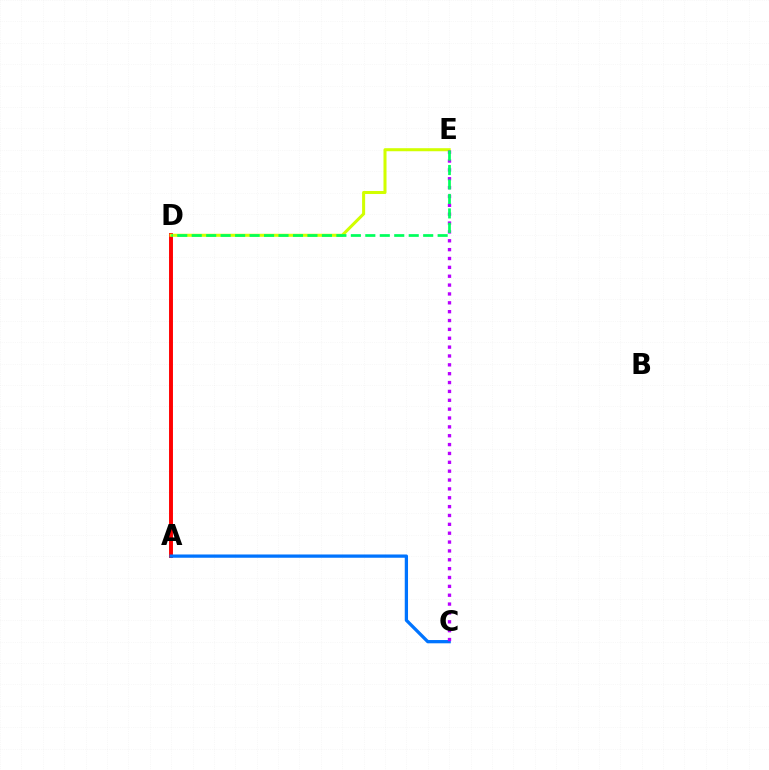{('A', 'D'): [{'color': '#ff0000', 'line_style': 'solid', 'thickness': 2.82}], ('D', 'E'): [{'color': '#d1ff00', 'line_style': 'solid', 'thickness': 2.19}, {'color': '#00ff5c', 'line_style': 'dashed', 'thickness': 1.97}], ('A', 'C'): [{'color': '#0074ff', 'line_style': 'solid', 'thickness': 2.36}], ('C', 'E'): [{'color': '#b900ff', 'line_style': 'dotted', 'thickness': 2.41}]}